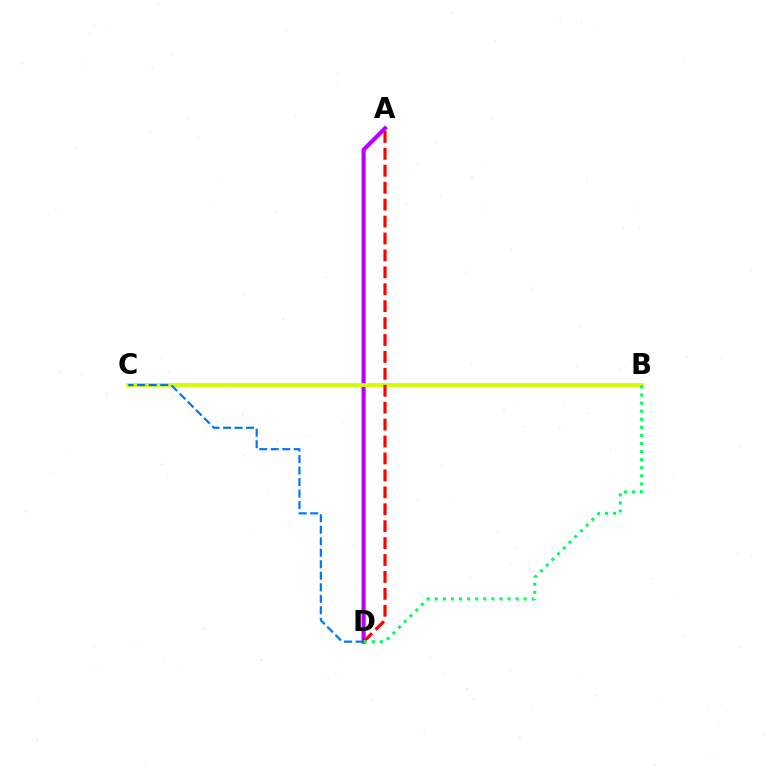{('A', 'D'): [{'color': '#b900ff', 'line_style': 'solid', 'thickness': 2.98}, {'color': '#ff0000', 'line_style': 'dashed', 'thickness': 2.3}], ('B', 'C'): [{'color': '#d1ff00', 'line_style': 'solid', 'thickness': 2.76}], ('B', 'D'): [{'color': '#00ff5c', 'line_style': 'dotted', 'thickness': 2.2}], ('C', 'D'): [{'color': '#0074ff', 'line_style': 'dashed', 'thickness': 1.56}]}